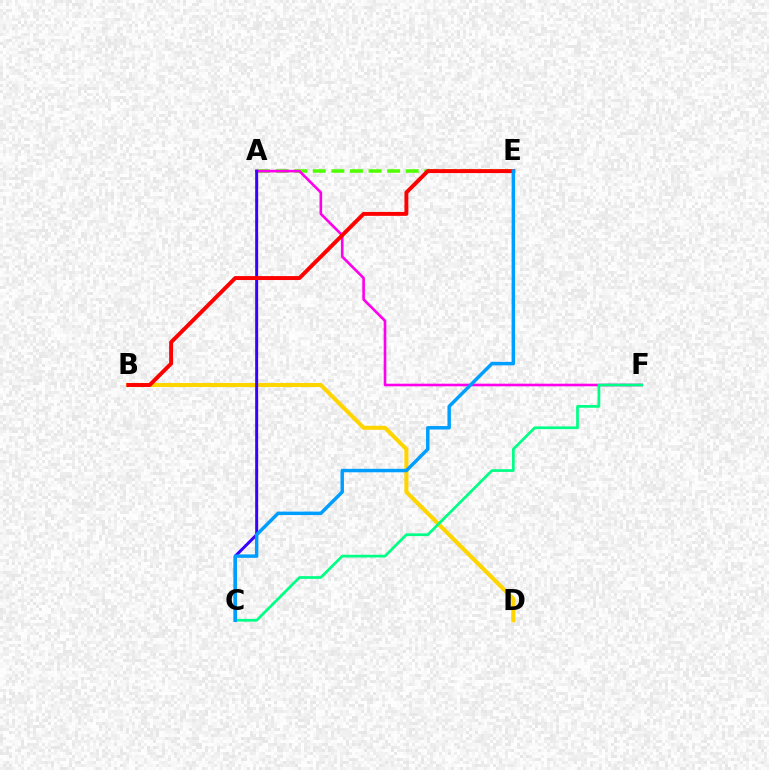{('B', 'D'): [{'color': '#ffd500', 'line_style': 'solid', 'thickness': 2.94}], ('A', 'E'): [{'color': '#4fff00', 'line_style': 'dashed', 'thickness': 2.53}], ('A', 'F'): [{'color': '#ff00ed', 'line_style': 'solid', 'thickness': 1.89}], ('A', 'C'): [{'color': '#3700ff', 'line_style': 'solid', 'thickness': 2.14}], ('B', 'E'): [{'color': '#ff0000', 'line_style': 'solid', 'thickness': 2.83}], ('C', 'F'): [{'color': '#00ff86', 'line_style': 'solid', 'thickness': 1.96}], ('C', 'E'): [{'color': '#009eff', 'line_style': 'solid', 'thickness': 2.49}]}